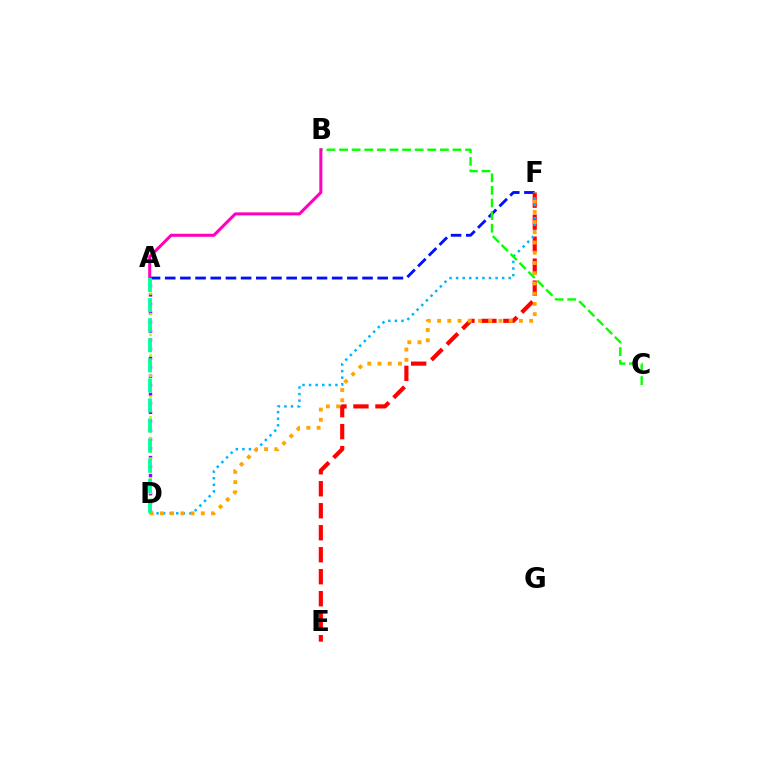{('A', 'D'): [{'color': '#9b00ff', 'line_style': 'dotted', 'thickness': 2.46}, {'color': '#b3ff00', 'line_style': 'dotted', 'thickness': 1.87}, {'color': '#00ff9d', 'line_style': 'dashed', 'thickness': 2.73}], ('E', 'F'): [{'color': '#ff0000', 'line_style': 'dashed', 'thickness': 2.99}], ('D', 'F'): [{'color': '#00b5ff', 'line_style': 'dotted', 'thickness': 1.79}, {'color': '#ffa500', 'line_style': 'dotted', 'thickness': 2.78}], ('A', 'F'): [{'color': '#0010ff', 'line_style': 'dashed', 'thickness': 2.06}], ('B', 'C'): [{'color': '#08ff00', 'line_style': 'dashed', 'thickness': 1.71}], ('A', 'B'): [{'color': '#ff00bd', 'line_style': 'solid', 'thickness': 2.18}]}